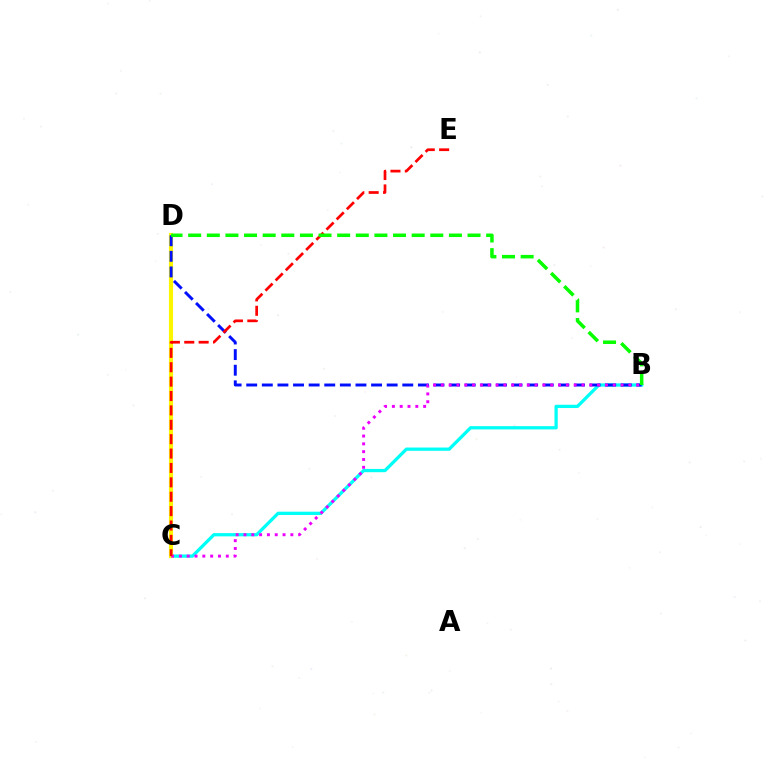{('B', 'C'): [{'color': '#00fff6', 'line_style': 'solid', 'thickness': 2.35}, {'color': '#ee00ff', 'line_style': 'dotted', 'thickness': 2.12}], ('C', 'D'): [{'color': '#fcf500', 'line_style': 'solid', 'thickness': 2.97}], ('B', 'D'): [{'color': '#0010ff', 'line_style': 'dashed', 'thickness': 2.12}, {'color': '#08ff00', 'line_style': 'dashed', 'thickness': 2.53}], ('C', 'E'): [{'color': '#ff0000', 'line_style': 'dashed', 'thickness': 1.95}]}